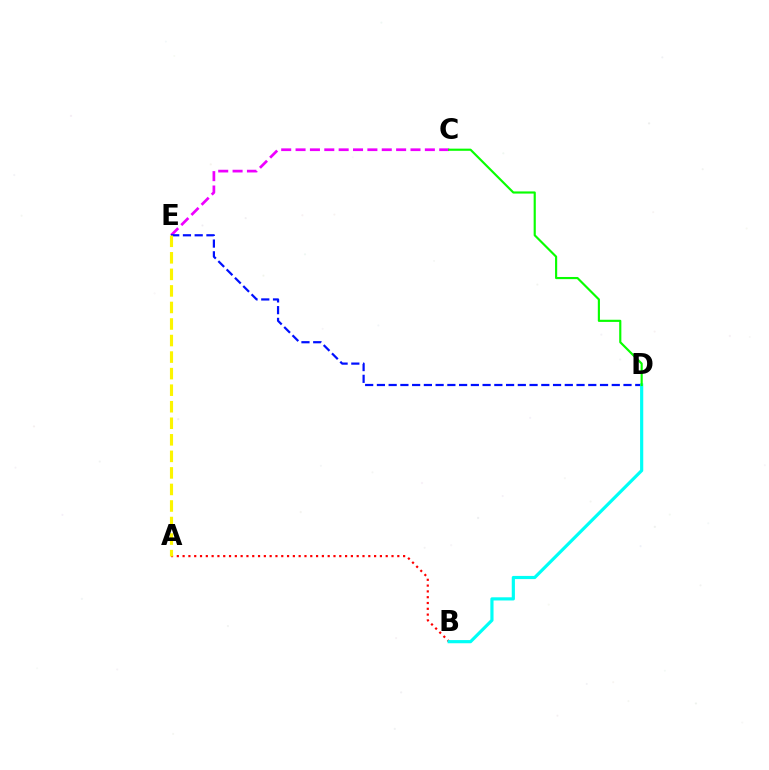{('C', 'E'): [{'color': '#ee00ff', 'line_style': 'dashed', 'thickness': 1.95}], ('D', 'E'): [{'color': '#0010ff', 'line_style': 'dashed', 'thickness': 1.6}], ('A', 'B'): [{'color': '#ff0000', 'line_style': 'dotted', 'thickness': 1.58}], ('B', 'D'): [{'color': '#00fff6', 'line_style': 'solid', 'thickness': 2.29}], ('C', 'D'): [{'color': '#08ff00', 'line_style': 'solid', 'thickness': 1.55}], ('A', 'E'): [{'color': '#fcf500', 'line_style': 'dashed', 'thickness': 2.25}]}